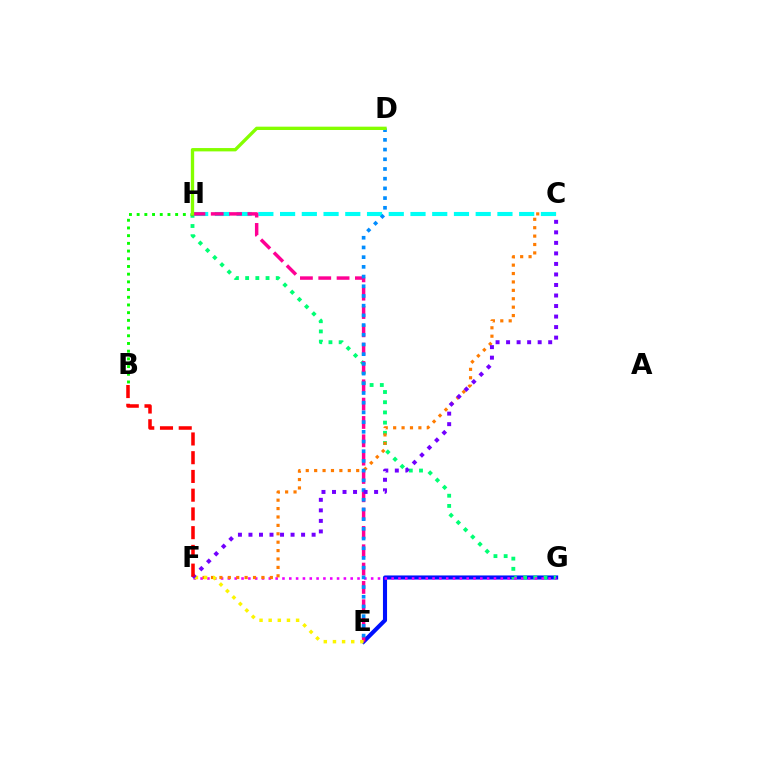{('E', 'G'): [{'color': '#0010ff', 'line_style': 'solid', 'thickness': 2.95}], ('G', 'H'): [{'color': '#00ff74', 'line_style': 'dotted', 'thickness': 2.77}], ('F', 'G'): [{'color': '#ee00ff', 'line_style': 'dotted', 'thickness': 1.85}], ('C', 'F'): [{'color': '#ff7c00', 'line_style': 'dotted', 'thickness': 2.28}, {'color': '#7200ff', 'line_style': 'dotted', 'thickness': 2.86}], ('C', 'H'): [{'color': '#00fff6', 'line_style': 'dashed', 'thickness': 2.95}], ('B', 'H'): [{'color': '#08ff00', 'line_style': 'dotted', 'thickness': 2.09}], ('E', 'H'): [{'color': '#ff0094', 'line_style': 'dashed', 'thickness': 2.49}], ('E', 'F'): [{'color': '#fcf500', 'line_style': 'dotted', 'thickness': 2.48}], ('D', 'E'): [{'color': '#008cff', 'line_style': 'dotted', 'thickness': 2.64}], ('D', 'H'): [{'color': '#84ff00', 'line_style': 'solid', 'thickness': 2.4}], ('B', 'F'): [{'color': '#ff0000', 'line_style': 'dashed', 'thickness': 2.55}]}